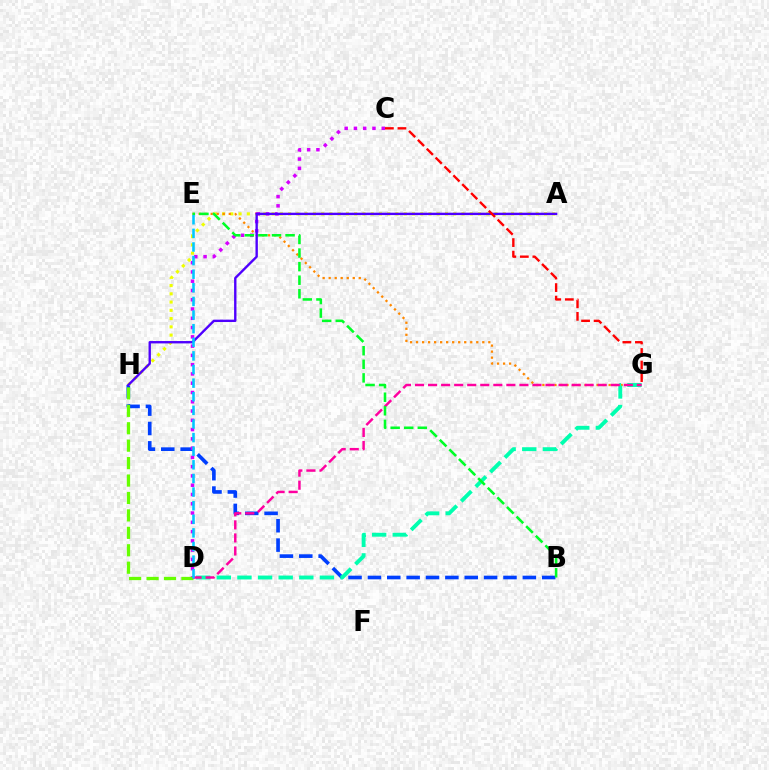{('B', 'H'): [{'color': '#003fff', 'line_style': 'dashed', 'thickness': 2.63}], ('A', 'H'): [{'color': '#eeff00', 'line_style': 'dotted', 'thickness': 2.24}, {'color': '#4f00ff', 'line_style': 'solid', 'thickness': 1.71}], ('E', 'G'): [{'color': '#ff8800', 'line_style': 'dotted', 'thickness': 1.64}], ('D', 'G'): [{'color': '#00ffaf', 'line_style': 'dashed', 'thickness': 2.8}, {'color': '#ff00a0', 'line_style': 'dashed', 'thickness': 1.77}], ('C', 'D'): [{'color': '#d600ff', 'line_style': 'dotted', 'thickness': 2.52}], ('D', 'H'): [{'color': '#66ff00', 'line_style': 'dashed', 'thickness': 2.37}], ('C', 'G'): [{'color': '#ff0000', 'line_style': 'dashed', 'thickness': 1.7}], ('B', 'E'): [{'color': '#00ff27', 'line_style': 'dashed', 'thickness': 1.84}], ('D', 'E'): [{'color': '#00c7ff', 'line_style': 'dashed', 'thickness': 1.85}]}